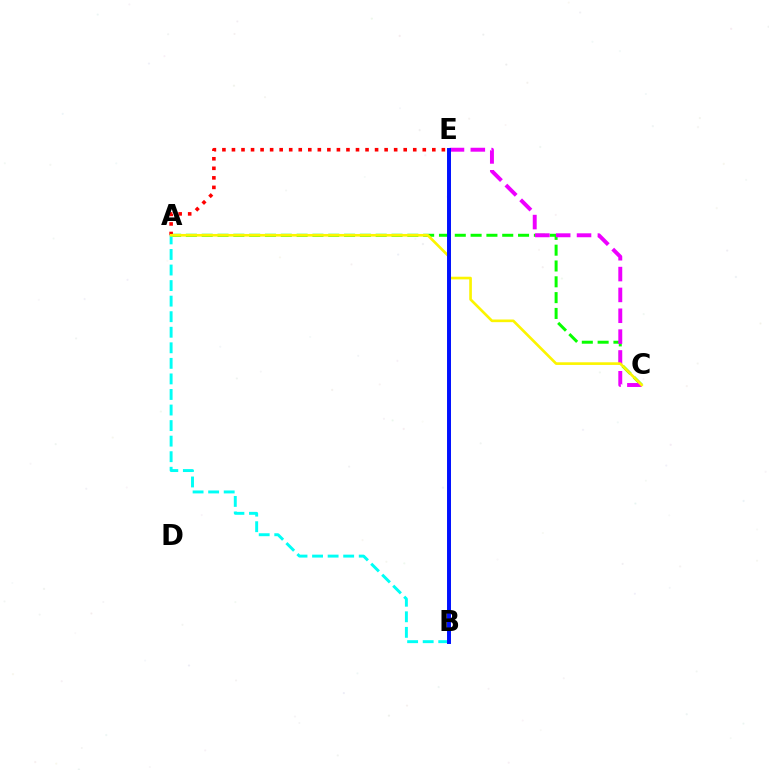{('A', 'C'): [{'color': '#08ff00', 'line_style': 'dashed', 'thickness': 2.15}, {'color': '#fcf500', 'line_style': 'solid', 'thickness': 1.91}], ('A', 'E'): [{'color': '#ff0000', 'line_style': 'dotted', 'thickness': 2.59}], ('A', 'B'): [{'color': '#00fff6', 'line_style': 'dashed', 'thickness': 2.11}], ('C', 'E'): [{'color': '#ee00ff', 'line_style': 'dashed', 'thickness': 2.83}], ('B', 'E'): [{'color': '#0010ff', 'line_style': 'solid', 'thickness': 2.85}]}